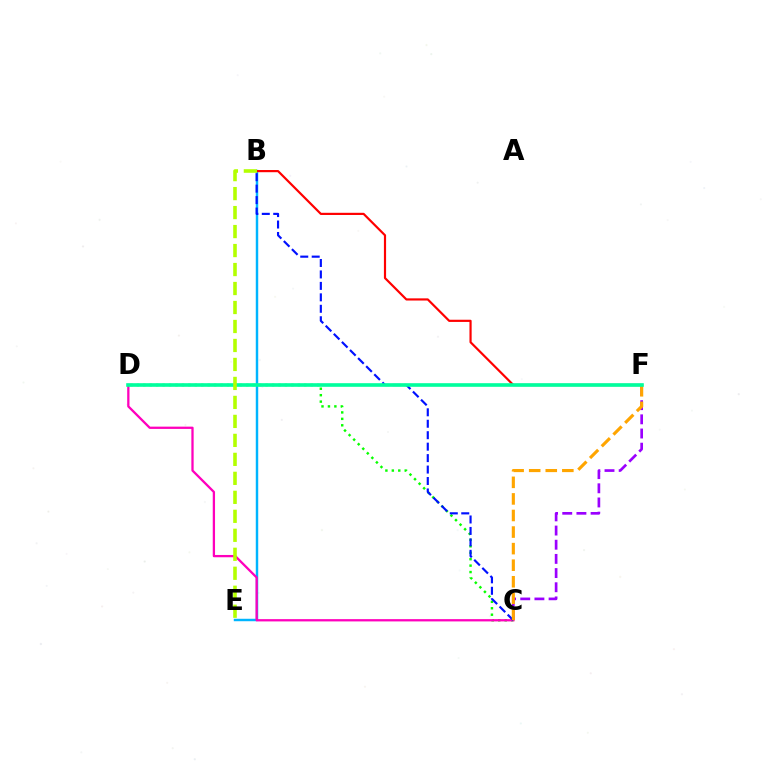{('C', 'F'): [{'color': '#9b00ff', 'line_style': 'dashed', 'thickness': 1.93}, {'color': '#ffa500', 'line_style': 'dashed', 'thickness': 2.25}], ('C', 'D'): [{'color': '#08ff00', 'line_style': 'dotted', 'thickness': 1.75}, {'color': '#ff00bd', 'line_style': 'solid', 'thickness': 1.64}], ('B', 'E'): [{'color': '#00b5ff', 'line_style': 'solid', 'thickness': 1.76}, {'color': '#b3ff00', 'line_style': 'dashed', 'thickness': 2.58}], ('B', 'C'): [{'color': '#0010ff', 'line_style': 'dashed', 'thickness': 1.56}], ('B', 'F'): [{'color': '#ff0000', 'line_style': 'solid', 'thickness': 1.57}], ('D', 'F'): [{'color': '#00ff9d', 'line_style': 'solid', 'thickness': 2.61}]}